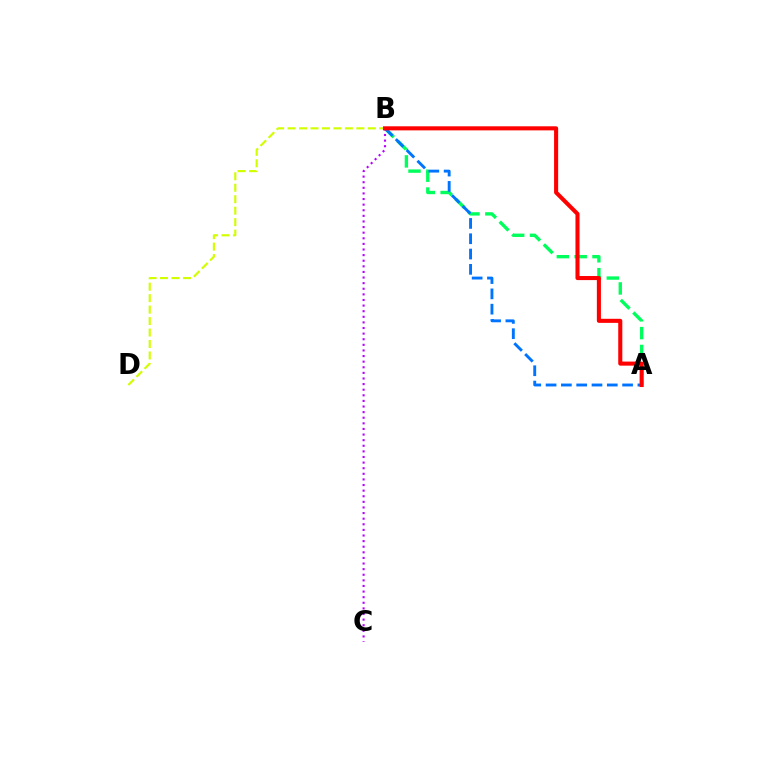{('A', 'B'): [{'color': '#00ff5c', 'line_style': 'dashed', 'thickness': 2.42}, {'color': '#0074ff', 'line_style': 'dashed', 'thickness': 2.08}, {'color': '#ff0000', 'line_style': 'solid', 'thickness': 2.93}], ('B', 'D'): [{'color': '#d1ff00', 'line_style': 'dashed', 'thickness': 1.56}], ('B', 'C'): [{'color': '#b900ff', 'line_style': 'dotted', 'thickness': 1.52}]}